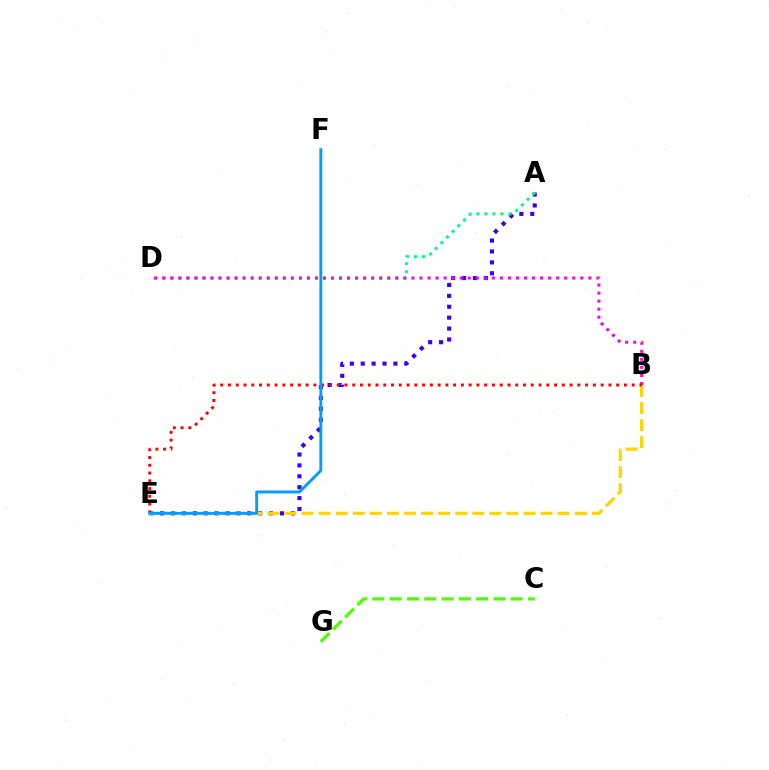{('A', 'E'): [{'color': '#3700ff', 'line_style': 'dotted', 'thickness': 2.96}], ('A', 'D'): [{'color': '#00ff86', 'line_style': 'dotted', 'thickness': 2.18}], ('B', 'E'): [{'color': '#ffd500', 'line_style': 'dashed', 'thickness': 2.32}, {'color': '#ff0000', 'line_style': 'dotted', 'thickness': 2.11}], ('B', 'D'): [{'color': '#ff00ed', 'line_style': 'dotted', 'thickness': 2.18}], ('C', 'G'): [{'color': '#4fff00', 'line_style': 'dashed', 'thickness': 2.35}], ('E', 'F'): [{'color': '#009eff', 'line_style': 'solid', 'thickness': 2.09}]}